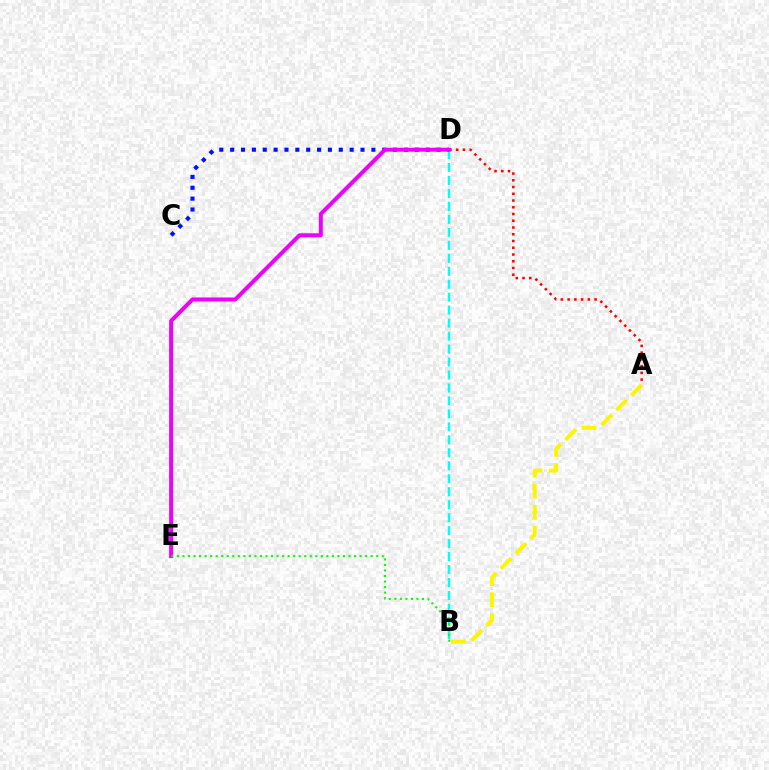{('B', 'D'): [{'color': '#00fff6', 'line_style': 'dashed', 'thickness': 1.76}], ('C', 'D'): [{'color': '#0010ff', 'line_style': 'dotted', 'thickness': 2.95}], ('A', 'B'): [{'color': '#fcf500', 'line_style': 'dashed', 'thickness': 2.86}], ('A', 'D'): [{'color': '#ff0000', 'line_style': 'dotted', 'thickness': 1.83}], ('D', 'E'): [{'color': '#ee00ff', 'line_style': 'solid', 'thickness': 2.87}], ('B', 'E'): [{'color': '#08ff00', 'line_style': 'dotted', 'thickness': 1.5}]}